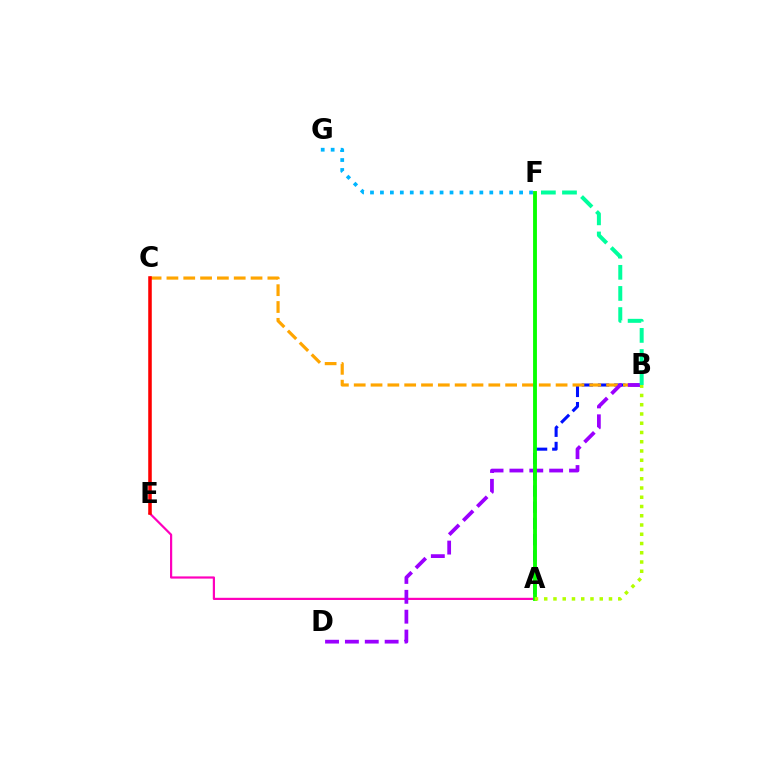{('A', 'E'): [{'color': '#ff00bd', 'line_style': 'solid', 'thickness': 1.58}], ('A', 'B'): [{'color': '#0010ff', 'line_style': 'dashed', 'thickness': 2.2}, {'color': '#b3ff00', 'line_style': 'dotted', 'thickness': 2.51}], ('B', 'C'): [{'color': '#ffa500', 'line_style': 'dashed', 'thickness': 2.29}], ('B', 'D'): [{'color': '#9b00ff', 'line_style': 'dashed', 'thickness': 2.7}], ('B', 'F'): [{'color': '#00ff9d', 'line_style': 'dashed', 'thickness': 2.87}], ('A', 'F'): [{'color': '#08ff00', 'line_style': 'solid', 'thickness': 2.77}], ('C', 'E'): [{'color': '#ff0000', 'line_style': 'solid', 'thickness': 2.55}], ('F', 'G'): [{'color': '#00b5ff', 'line_style': 'dotted', 'thickness': 2.7}]}